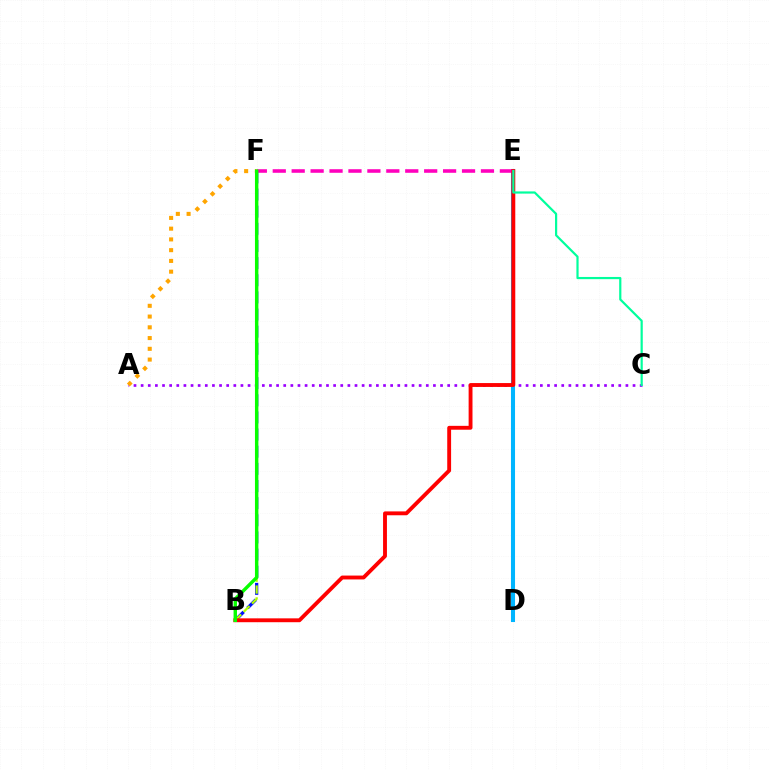{('A', 'C'): [{'color': '#9b00ff', 'line_style': 'dotted', 'thickness': 1.94}], ('B', 'F'): [{'color': '#0010ff', 'line_style': 'dashed', 'thickness': 2.33}, {'color': '#b3ff00', 'line_style': 'dashed', 'thickness': 1.61}, {'color': '#08ff00', 'line_style': 'solid', 'thickness': 2.46}], ('D', 'E'): [{'color': '#00b5ff', 'line_style': 'solid', 'thickness': 2.92}], ('A', 'F'): [{'color': '#ffa500', 'line_style': 'dotted', 'thickness': 2.92}], ('E', 'F'): [{'color': '#ff00bd', 'line_style': 'dashed', 'thickness': 2.57}], ('B', 'E'): [{'color': '#ff0000', 'line_style': 'solid', 'thickness': 2.78}], ('C', 'E'): [{'color': '#00ff9d', 'line_style': 'solid', 'thickness': 1.58}]}